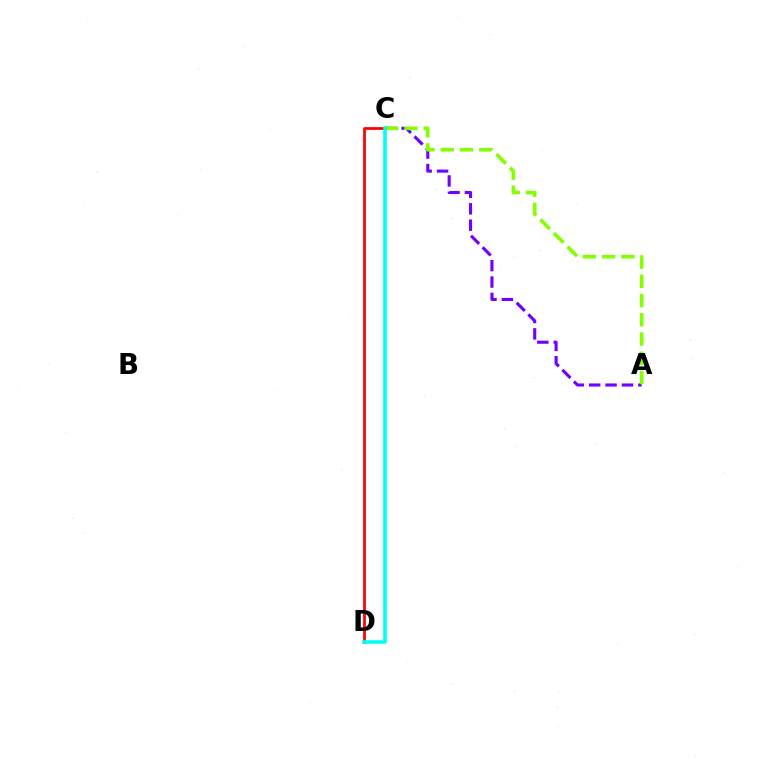{('A', 'C'): [{'color': '#7200ff', 'line_style': 'dashed', 'thickness': 2.23}, {'color': '#84ff00', 'line_style': 'dashed', 'thickness': 2.61}], ('C', 'D'): [{'color': '#ff0000', 'line_style': 'solid', 'thickness': 1.98}, {'color': '#00fff6', 'line_style': 'solid', 'thickness': 2.58}]}